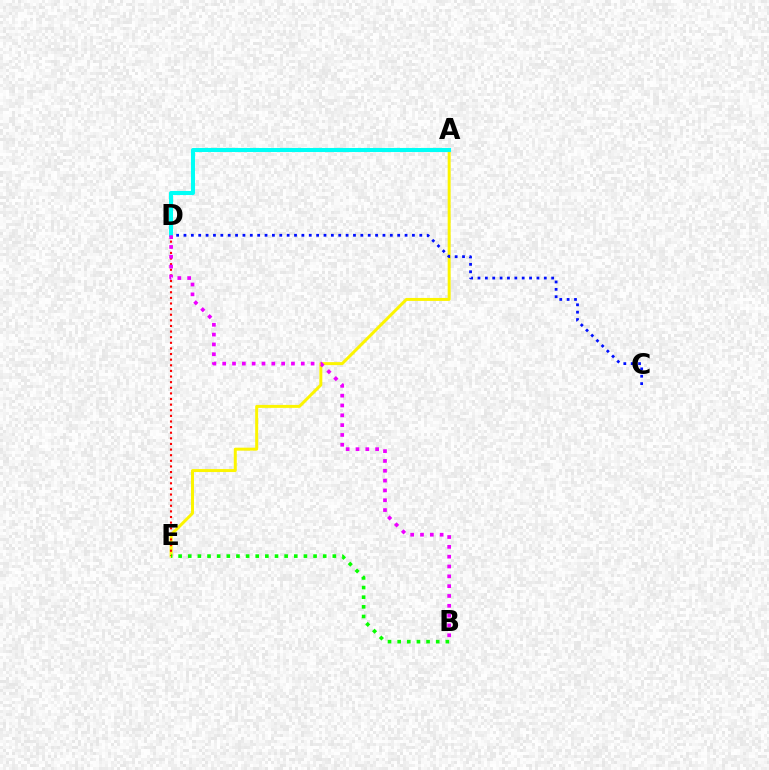{('A', 'E'): [{'color': '#fcf500', 'line_style': 'solid', 'thickness': 2.14}], ('D', 'E'): [{'color': '#ff0000', 'line_style': 'dotted', 'thickness': 1.53}], ('C', 'D'): [{'color': '#0010ff', 'line_style': 'dotted', 'thickness': 2.0}], ('A', 'D'): [{'color': '#00fff6', 'line_style': 'solid', 'thickness': 2.92}], ('B', 'E'): [{'color': '#08ff00', 'line_style': 'dotted', 'thickness': 2.62}], ('B', 'D'): [{'color': '#ee00ff', 'line_style': 'dotted', 'thickness': 2.67}]}